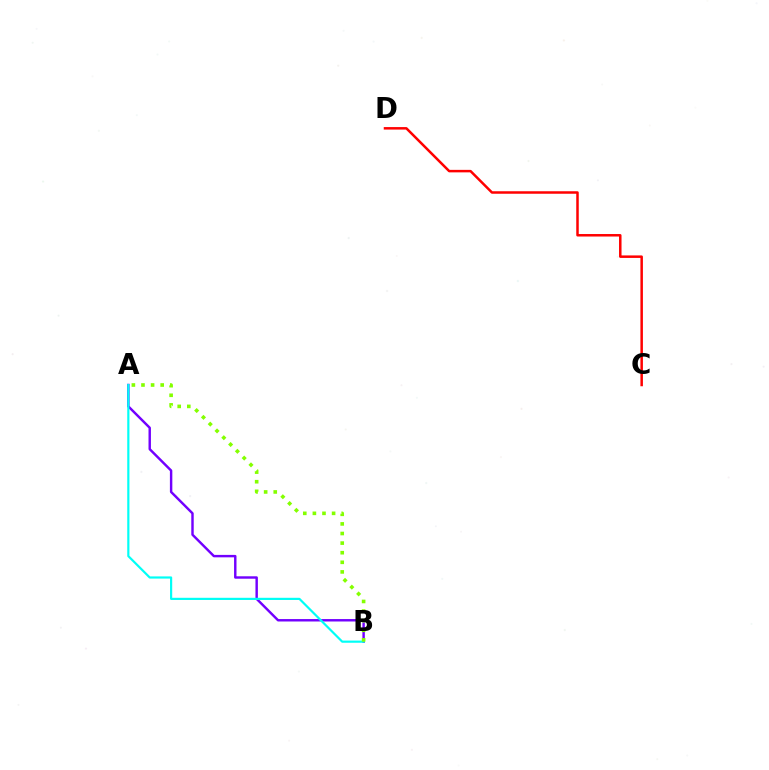{('A', 'B'): [{'color': '#7200ff', 'line_style': 'solid', 'thickness': 1.75}, {'color': '#00fff6', 'line_style': 'solid', 'thickness': 1.57}, {'color': '#84ff00', 'line_style': 'dotted', 'thickness': 2.61}], ('C', 'D'): [{'color': '#ff0000', 'line_style': 'solid', 'thickness': 1.8}]}